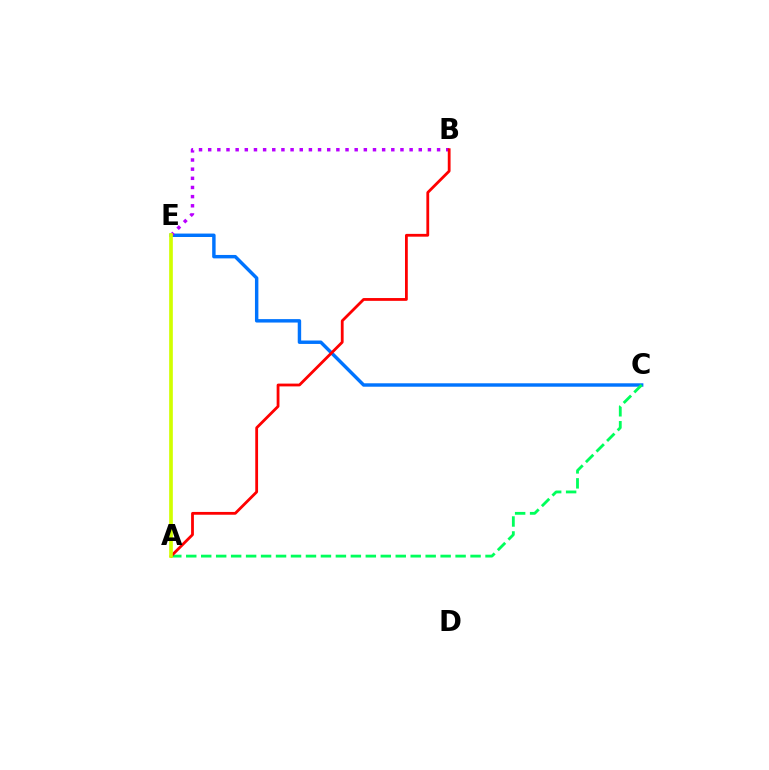{('C', 'E'): [{'color': '#0074ff', 'line_style': 'solid', 'thickness': 2.47}], ('A', 'C'): [{'color': '#00ff5c', 'line_style': 'dashed', 'thickness': 2.03}], ('B', 'E'): [{'color': '#b900ff', 'line_style': 'dotted', 'thickness': 2.49}], ('A', 'B'): [{'color': '#ff0000', 'line_style': 'solid', 'thickness': 2.01}], ('A', 'E'): [{'color': '#d1ff00', 'line_style': 'solid', 'thickness': 2.65}]}